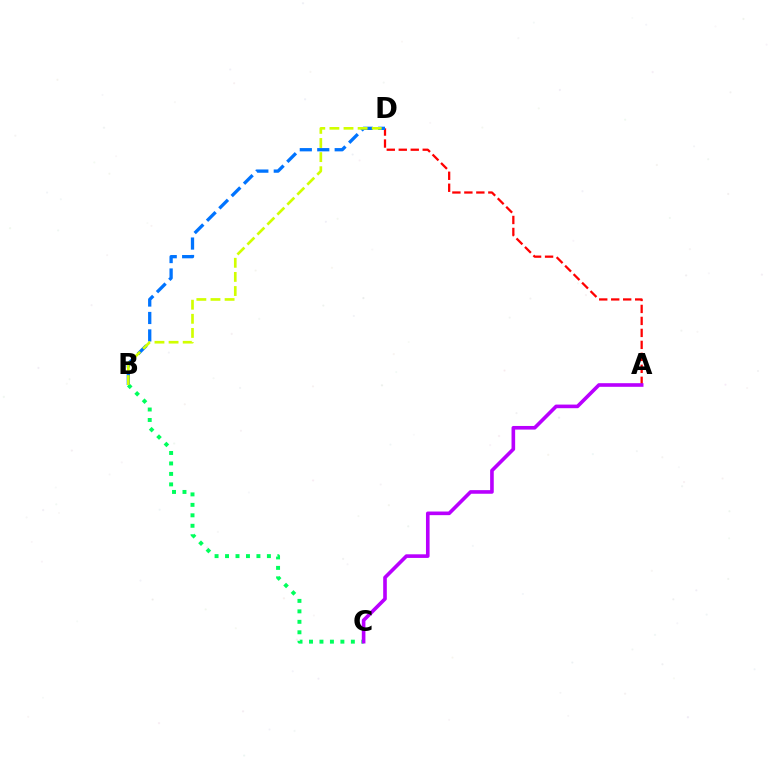{('A', 'D'): [{'color': '#ff0000', 'line_style': 'dashed', 'thickness': 1.63}], ('B', 'C'): [{'color': '#00ff5c', 'line_style': 'dotted', 'thickness': 2.84}], ('B', 'D'): [{'color': '#0074ff', 'line_style': 'dashed', 'thickness': 2.37}, {'color': '#d1ff00', 'line_style': 'dashed', 'thickness': 1.92}], ('A', 'C'): [{'color': '#b900ff', 'line_style': 'solid', 'thickness': 2.61}]}